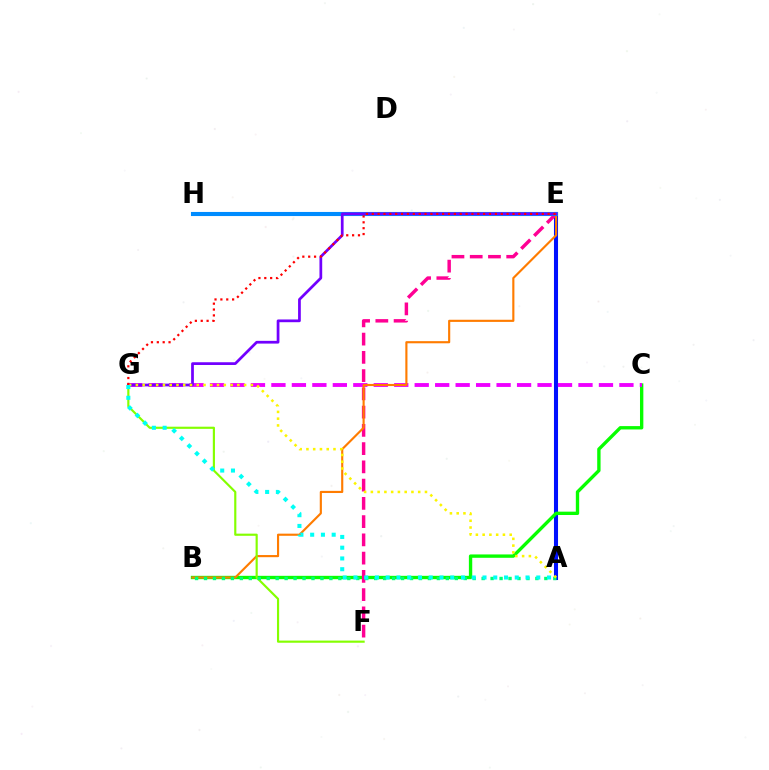{('A', 'E'): [{'color': '#0010ff', 'line_style': 'solid', 'thickness': 2.92}], ('B', 'C'): [{'color': '#08ff00', 'line_style': 'solid', 'thickness': 2.42}], ('C', 'G'): [{'color': '#ee00ff', 'line_style': 'dashed', 'thickness': 2.78}], ('E', 'F'): [{'color': '#ff0094', 'line_style': 'dashed', 'thickness': 2.48}], ('B', 'E'): [{'color': '#ff7c00', 'line_style': 'solid', 'thickness': 1.54}], ('F', 'G'): [{'color': '#84ff00', 'line_style': 'solid', 'thickness': 1.56}], ('E', 'H'): [{'color': '#008cff', 'line_style': 'solid', 'thickness': 2.95}], ('A', 'B'): [{'color': '#00ff74', 'line_style': 'dotted', 'thickness': 2.43}], ('E', 'G'): [{'color': '#7200ff', 'line_style': 'solid', 'thickness': 1.97}, {'color': '#ff0000', 'line_style': 'dotted', 'thickness': 1.59}], ('A', 'G'): [{'color': '#fcf500', 'line_style': 'dotted', 'thickness': 1.84}, {'color': '#00fff6', 'line_style': 'dotted', 'thickness': 2.92}]}